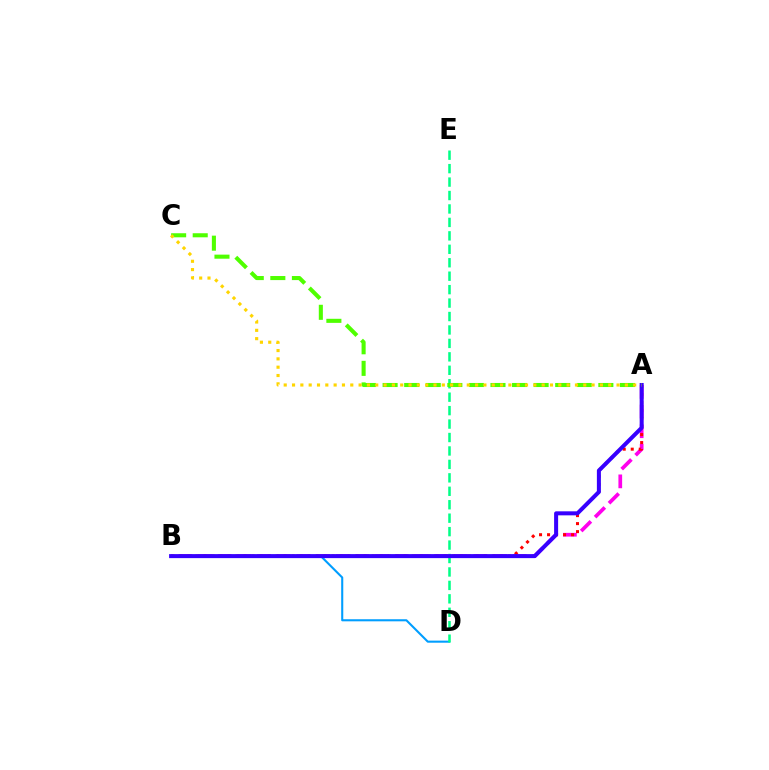{('B', 'D'): [{'color': '#009eff', 'line_style': 'solid', 'thickness': 1.5}], ('A', 'B'): [{'color': '#ff00ed', 'line_style': 'dashed', 'thickness': 2.67}, {'color': '#ff0000', 'line_style': 'dotted', 'thickness': 2.18}, {'color': '#3700ff', 'line_style': 'solid', 'thickness': 2.9}], ('D', 'E'): [{'color': '#00ff86', 'line_style': 'dashed', 'thickness': 1.83}], ('A', 'C'): [{'color': '#4fff00', 'line_style': 'dashed', 'thickness': 2.93}, {'color': '#ffd500', 'line_style': 'dotted', 'thickness': 2.26}]}